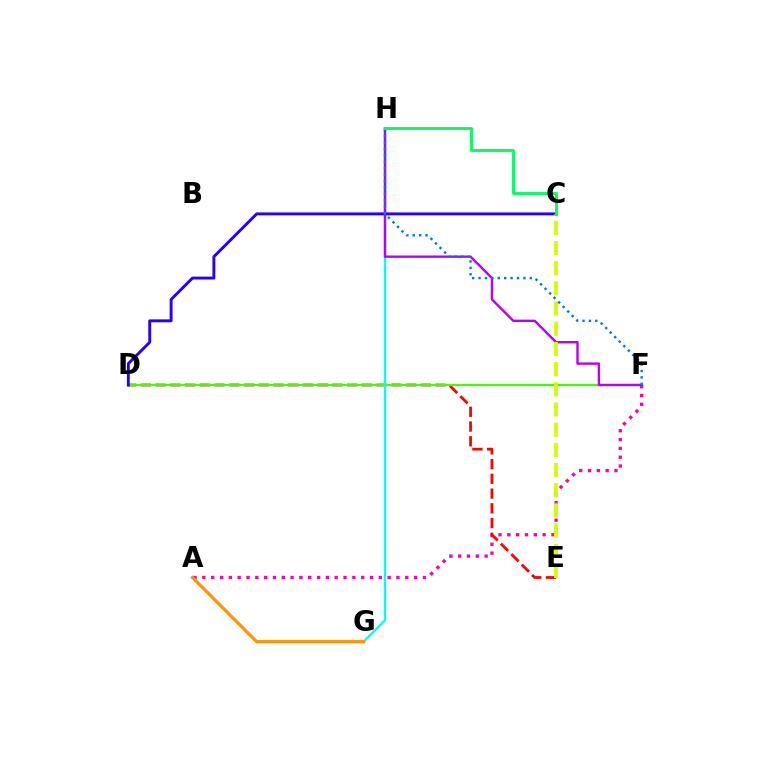{('A', 'F'): [{'color': '#ff00ac', 'line_style': 'dotted', 'thickness': 2.4}], ('D', 'E'): [{'color': '#ff0000', 'line_style': 'dashed', 'thickness': 2.0}], ('D', 'F'): [{'color': '#3dff00', 'line_style': 'solid', 'thickness': 1.6}], ('G', 'H'): [{'color': '#00fff6', 'line_style': 'solid', 'thickness': 1.69}], ('A', 'G'): [{'color': '#ff9400', 'line_style': 'solid', 'thickness': 2.3}], ('C', 'D'): [{'color': '#2500ff', 'line_style': 'solid', 'thickness': 2.1}], ('F', 'H'): [{'color': '#b900ff', 'line_style': 'solid', 'thickness': 1.74}, {'color': '#0074ff', 'line_style': 'dotted', 'thickness': 1.74}], ('C', 'E'): [{'color': '#d1ff00', 'line_style': 'dashed', 'thickness': 2.74}], ('C', 'H'): [{'color': '#00ff5c', 'line_style': 'solid', 'thickness': 2.07}]}